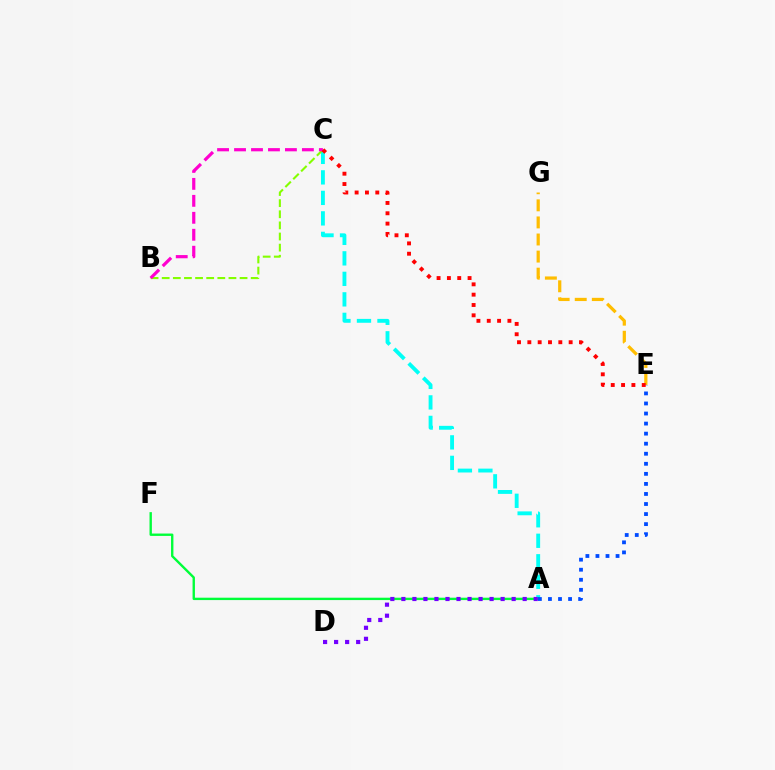{('A', 'C'): [{'color': '#00fff6', 'line_style': 'dashed', 'thickness': 2.79}], ('A', 'F'): [{'color': '#00ff39', 'line_style': 'solid', 'thickness': 1.71}], ('A', 'D'): [{'color': '#7200ff', 'line_style': 'dotted', 'thickness': 3.0}], ('A', 'E'): [{'color': '#004bff', 'line_style': 'dotted', 'thickness': 2.73}], ('B', 'C'): [{'color': '#84ff00', 'line_style': 'dashed', 'thickness': 1.51}, {'color': '#ff00cf', 'line_style': 'dashed', 'thickness': 2.3}], ('E', 'G'): [{'color': '#ffbd00', 'line_style': 'dashed', 'thickness': 2.32}], ('C', 'E'): [{'color': '#ff0000', 'line_style': 'dotted', 'thickness': 2.81}]}